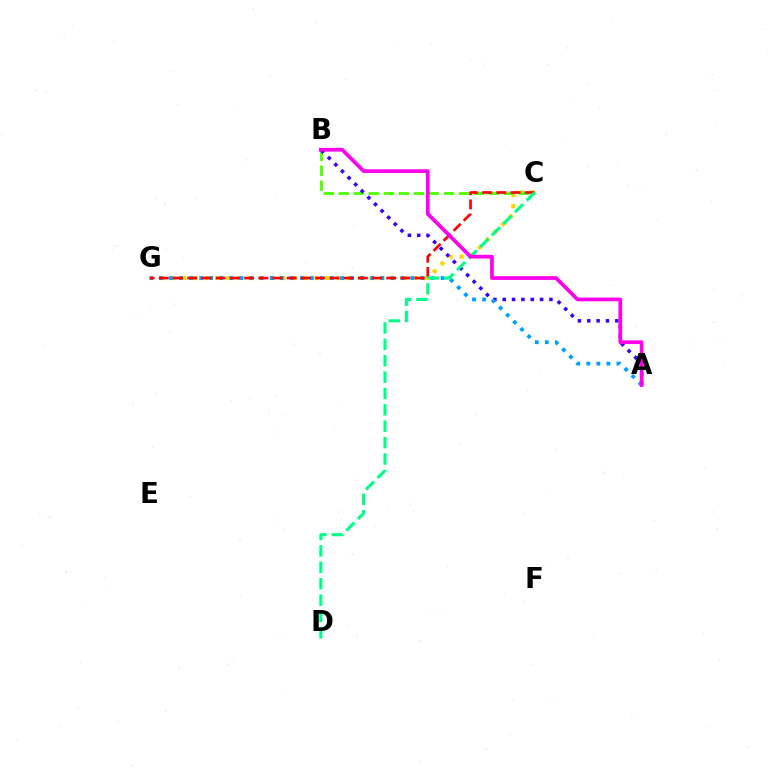{('C', 'G'): [{'color': '#ffd500', 'line_style': 'dotted', 'thickness': 2.99}, {'color': '#ff0000', 'line_style': 'dashed', 'thickness': 1.93}], ('B', 'C'): [{'color': '#4fff00', 'line_style': 'dashed', 'thickness': 2.04}], ('A', 'B'): [{'color': '#3700ff', 'line_style': 'dotted', 'thickness': 2.54}, {'color': '#ff00ed', 'line_style': 'solid', 'thickness': 2.66}], ('A', 'G'): [{'color': '#009eff', 'line_style': 'dotted', 'thickness': 2.73}], ('C', 'D'): [{'color': '#00ff86', 'line_style': 'dashed', 'thickness': 2.23}]}